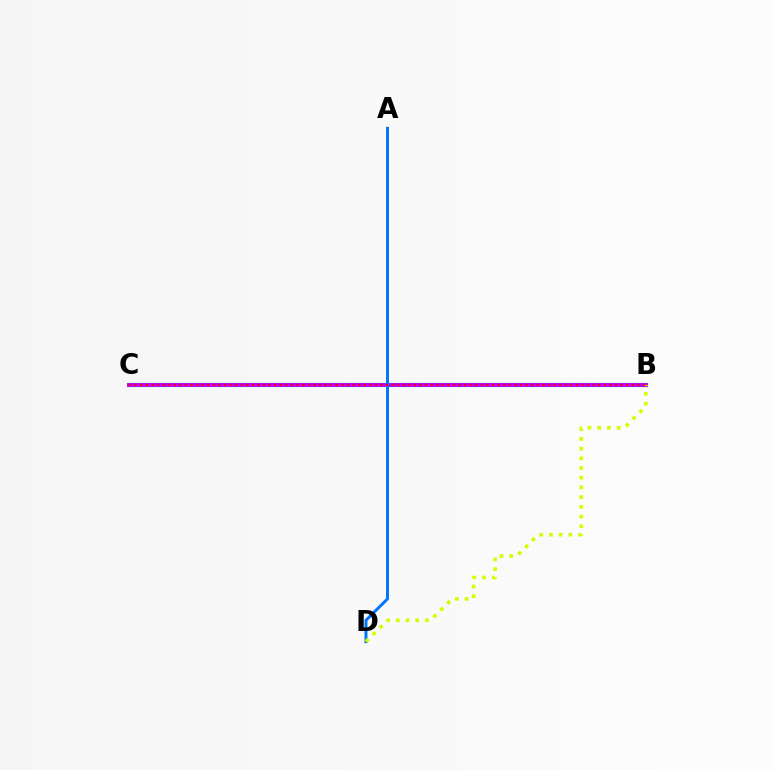{('B', 'C'): [{'color': '#00ff5c', 'line_style': 'solid', 'thickness': 3.0}, {'color': '#b900ff', 'line_style': 'solid', 'thickness': 2.77}, {'color': '#ff0000', 'line_style': 'dotted', 'thickness': 1.52}], ('A', 'D'): [{'color': '#0074ff', 'line_style': 'solid', 'thickness': 2.12}], ('B', 'D'): [{'color': '#d1ff00', 'line_style': 'dotted', 'thickness': 2.64}]}